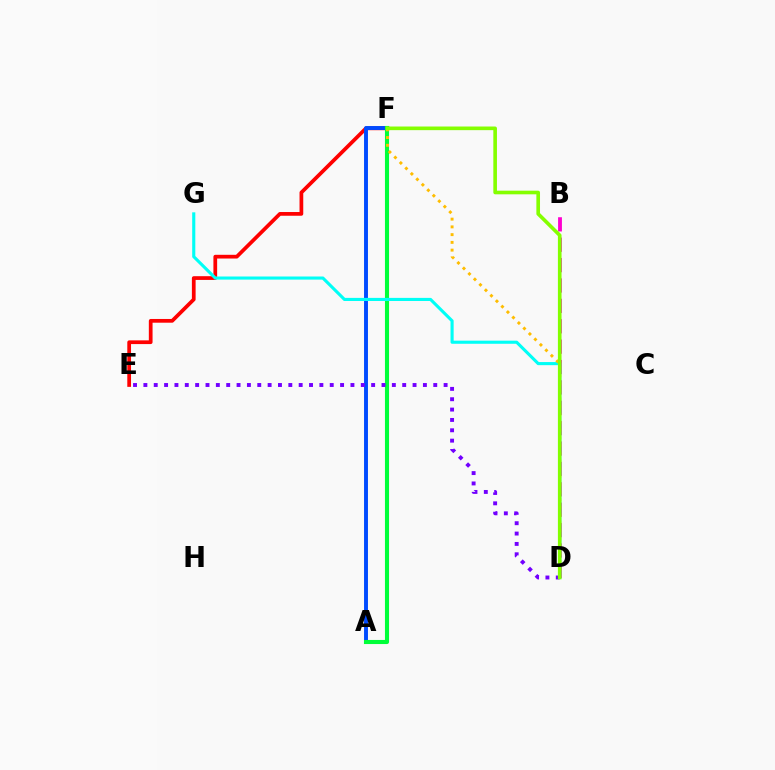{('E', 'F'): [{'color': '#ff0000', 'line_style': 'solid', 'thickness': 2.69}], ('A', 'F'): [{'color': '#004bff', 'line_style': 'solid', 'thickness': 2.82}, {'color': '#00ff39', 'line_style': 'solid', 'thickness': 2.95}], ('D', 'E'): [{'color': '#7200ff', 'line_style': 'dotted', 'thickness': 2.81}], ('B', 'D'): [{'color': '#ff00cf', 'line_style': 'dashed', 'thickness': 2.77}], ('D', 'G'): [{'color': '#00fff6', 'line_style': 'solid', 'thickness': 2.24}], ('D', 'F'): [{'color': '#ffbd00', 'line_style': 'dotted', 'thickness': 2.11}, {'color': '#84ff00', 'line_style': 'solid', 'thickness': 2.62}]}